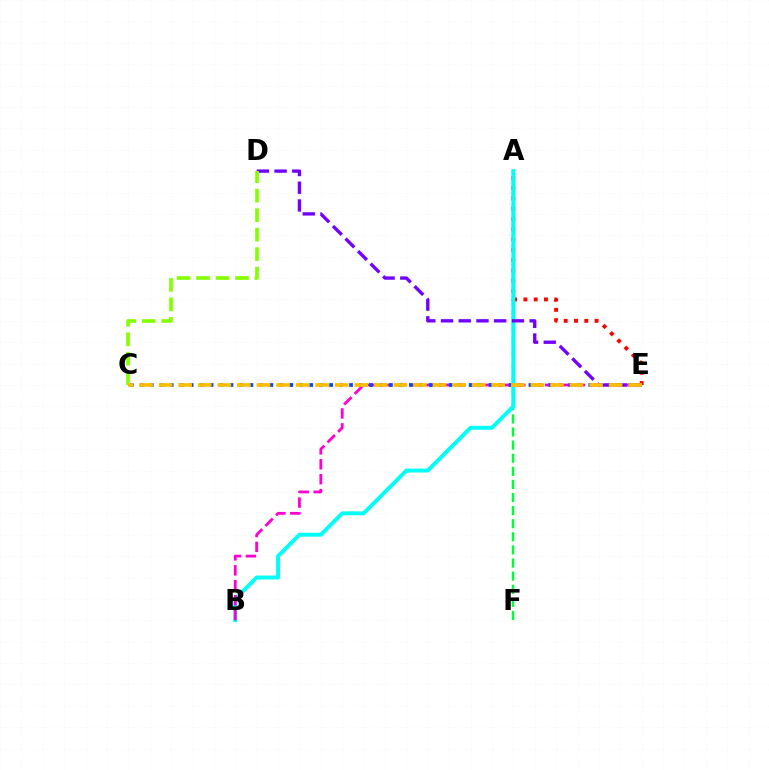{('A', 'E'): [{'color': '#ff0000', 'line_style': 'dotted', 'thickness': 2.79}], ('A', 'F'): [{'color': '#00ff39', 'line_style': 'dashed', 'thickness': 1.78}], ('A', 'B'): [{'color': '#00fff6', 'line_style': 'solid', 'thickness': 2.83}], ('B', 'E'): [{'color': '#ff00cf', 'line_style': 'dashed', 'thickness': 2.03}], ('D', 'E'): [{'color': '#7200ff', 'line_style': 'dashed', 'thickness': 2.41}], ('C', 'E'): [{'color': '#004bff', 'line_style': 'dotted', 'thickness': 2.71}, {'color': '#ffbd00', 'line_style': 'dashed', 'thickness': 2.66}], ('C', 'D'): [{'color': '#84ff00', 'line_style': 'dashed', 'thickness': 2.65}]}